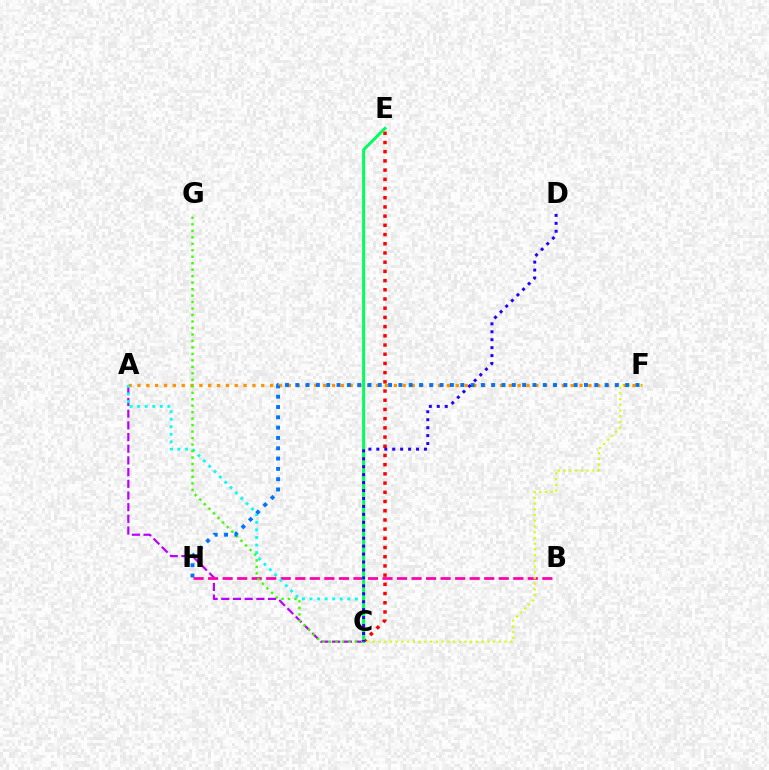{('A', 'C'): [{'color': '#b900ff', 'line_style': 'dashed', 'thickness': 1.59}, {'color': '#00fff6', 'line_style': 'dotted', 'thickness': 2.05}], ('B', 'H'): [{'color': '#ff00ac', 'line_style': 'dashed', 'thickness': 1.97}], ('C', 'F'): [{'color': '#d1ff00', 'line_style': 'dotted', 'thickness': 1.56}], ('A', 'F'): [{'color': '#ff9400', 'line_style': 'dotted', 'thickness': 2.4}], ('C', 'G'): [{'color': '#3dff00', 'line_style': 'dotted', 'thickness': 1.76}], ('C', 'E'): [{'color': '#ff0000', 'line_style': 'dotted', 'thickness': 2.5}, {'color': '#00ff5c', 'line_style': 'solid', 'thickness': 2.16}], ('F', 'H'): [{'color': '#0074ff', 'line_style': 'dotted', 'thickness': 2.8}], ('C', 'D'): [{'color': '#2500ff', 'line_style': 'dotted', 'thickness': 2.16}]}